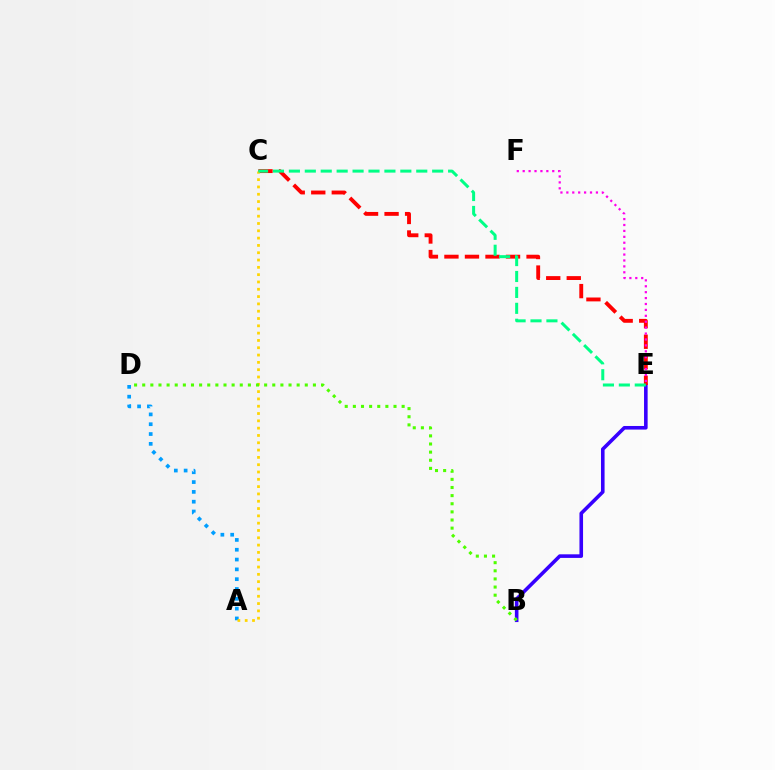{('B', 'E'): [{'color': '#3700ff', 'line_style': 'solid', 'thickness': 2.59}], ('C', 'E'): [{'color': '#ff0000', 'line_style': 'dashed', 'thickness': 2.79}, {'color': '#00ff86', 'line_style': 'dashed', 'thickness': 2.16}], ('A', 'D'): [{'color': '#009eff', 'line_style': 'dotted', 'thickness': 2.67}], ('A', 'C'): [{'color': '#ffd500', 'line_style': 'dotted', 'thickness': 1.99}], ('B', 'D'): [{'color': '#4fff00', 'line_style': 'dotted', 'thickness': 2.21}], ('E', 'F'): [{'color': '#ff00ed', 'line_style': 'dotted', 'thickness': 1.61}]}